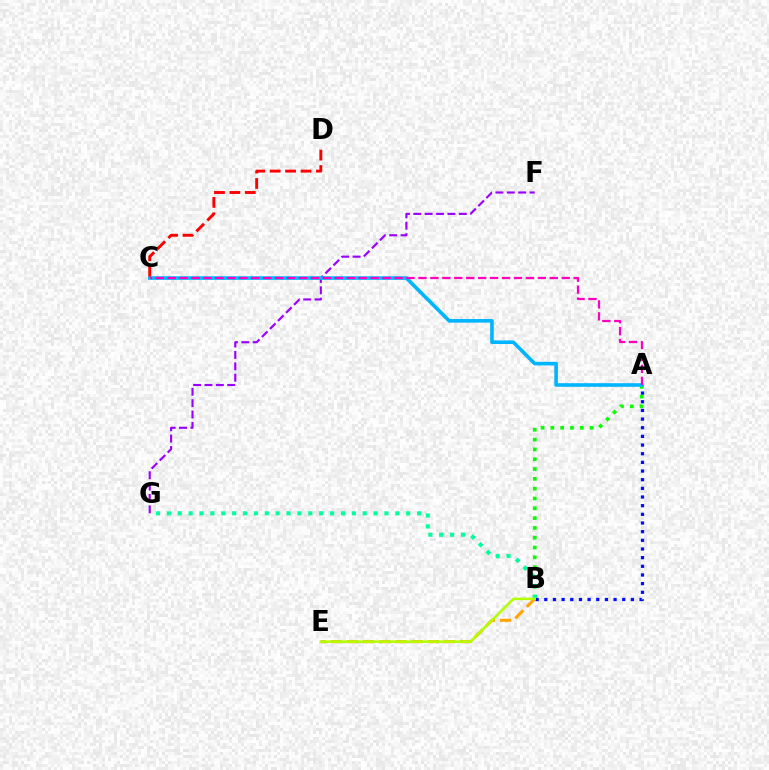{('A', 'B'): [{'color': '#08ff00', 'line_style': 'dotted', 'thickness': 2.67}, {'color': '#0010ff', 'line_style': 'dotted', 'thickness': 2.35}], ('F', 'G'): [{'color': '#9b00ff', 'line_style': 'dashed', 'thickness': 1.54}], ('B', 'G'): [{'color': '#00ff9d', 'line_style': 'dotted', 'thickness': 2.96}], ('B', 'E'): [{'color': '#ffa500', 'line_style': 'dashed', 'thickness': 2.2}, {'color': '#b3ff00', 'line_style': 'solid', 'thickness': 1.82}], ('A', 'C'): [{'color': '#00b5ff', 'line_style': 'solid', 'thickness': 2.6}, {'color': '#ff00bd', 'line_style': 'dashed', 'thickness': 1.62}], ('C', 'D'): [{'color': '#ff0000', 'line_style': 'dashed', 'thickness': 2.09}]}